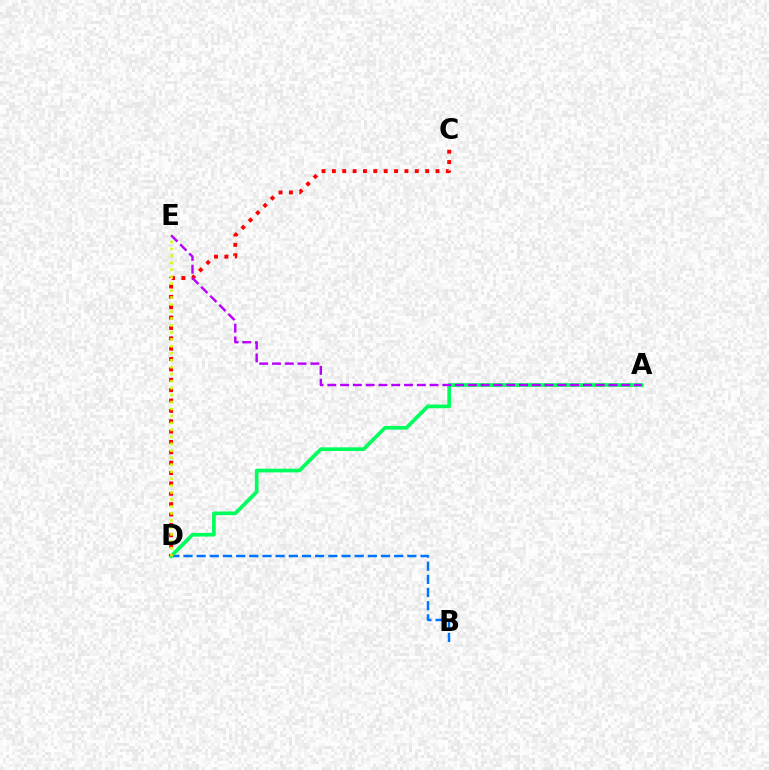{('B', 'D'): [{'color': '#0074ff', 'line_style': 'dashed', 'thickness': 1.79}], ('A', 'D'): [{'color': '#00ff5c', 'line_style': 'solid', 'thickness': 2.66}], ('C', 'D'): [{'color': '#ff0000', 'line_style': 'dotted', 'thickness': 2.82}], ('D', 'E'): [{'color': '#d1ff00', 'line_style': 'dotted', 'thickness': 1.89}], ('A', 'E'): [{'color': '#b900ff', 'line_style': 'dashed', 'thickness': 1.74}]}